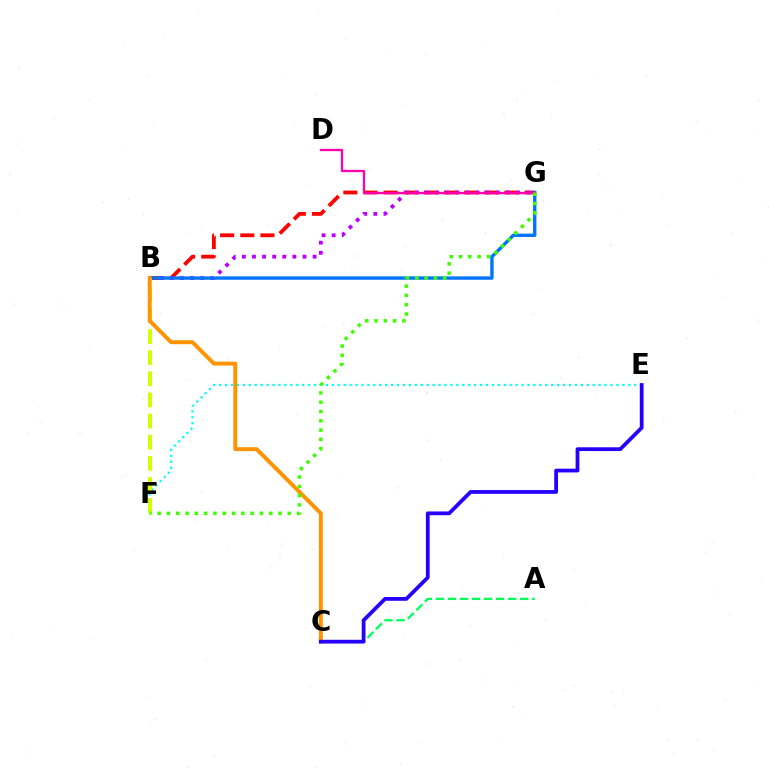{('B', 'G'): [{'color': '#ff0000', 'line_style': 'dashed', 'thickness': 2.73}, {'color': '#b900ff', 'line_style': 'dotted', 'thickness': 2.75}, {'color': '#0074ff', 'line_style': 'solid', 'thickness': 2.43}], ('E', 'F'): [{'color': '#00fff6', 'line_style': 'dotted', 'thickness': 1.61}], ('A', 'C'): [{'color': '#00ff5c', 'line_style': 'dashed', 'thickness': 1.64}], ('B', 'F'): [{'color': '#d1ff00', 'line_style': 'dashed', 'thickness': 2.87}], ('B', 'C'): [{'color': '#ff9400', 'line_style': 'solid', 'thickness': 2.83}], ('D', 'G'): [{'color': '#ff00ac', 'line_style': 'solid', 'thickness': 1.66}], ('C', 'E'): [{'color': '#2500ff', 'line_style': 'solid', 'thickness': 2.72}], ('F', 'G'): [{'color': '#3dff00', 'line_style': 'dotted', 'thickness': 2.53}]}